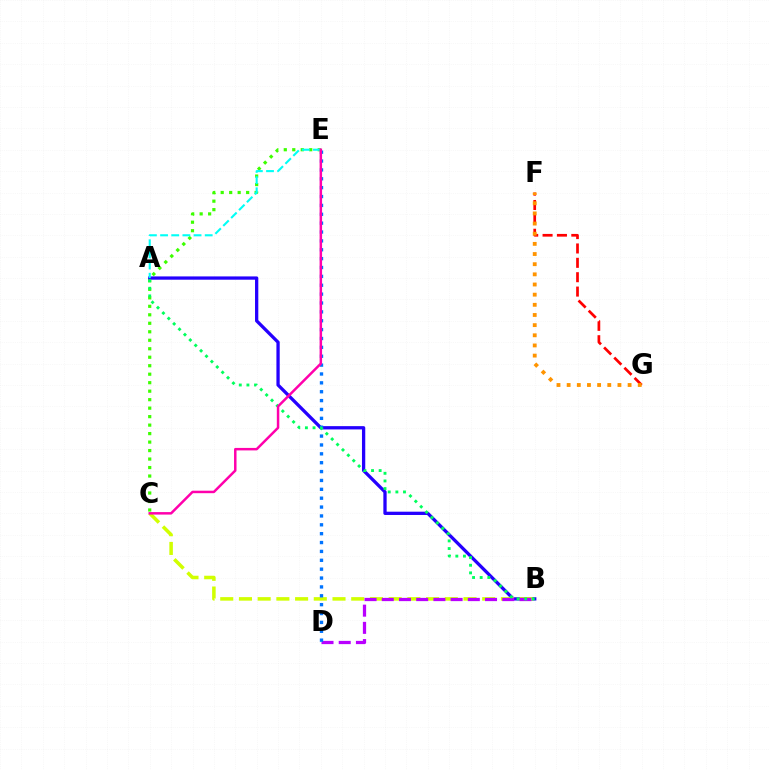{('C', 'E'): [{'color': '#3dff00', 'line_style': 'dotted', 'thickness': 2.31}, {'color': '#ff00ac', 'line_style': 'solid', 'thickness': 1.79}], ('F', 'G'): [{'color': '#ff0000', 'line_style': 'dashed', 'thickness': 1.95}, {'color': '#ff9400', 'line_style': 'dotted', 'thickness': 2.76}], ('A', 'B'): [{'color': '#2500ff', 'line_style': 'solid', 'thickness': 2.37}, {'color': '#00ff5c', 'line_style': 'dotted', 'thickness': 2.07}], ('B', 'C'): [{'color': '#d1ff00', 'line_style': 'dashed', 'thickness': 2.54}], ('B', 'D'): [{'color': '#b900ff', 'line_style': 'dashed', 'thickness': 2.34}], ('D', 'E'): [{'color': '#0074ff', 'line_style': 'dotted', 'thickness': 2.41}], ('A', 'E'): [{'color': '#00fff6', 'line_style': 'dashed', 'thickness': 1.52}]}